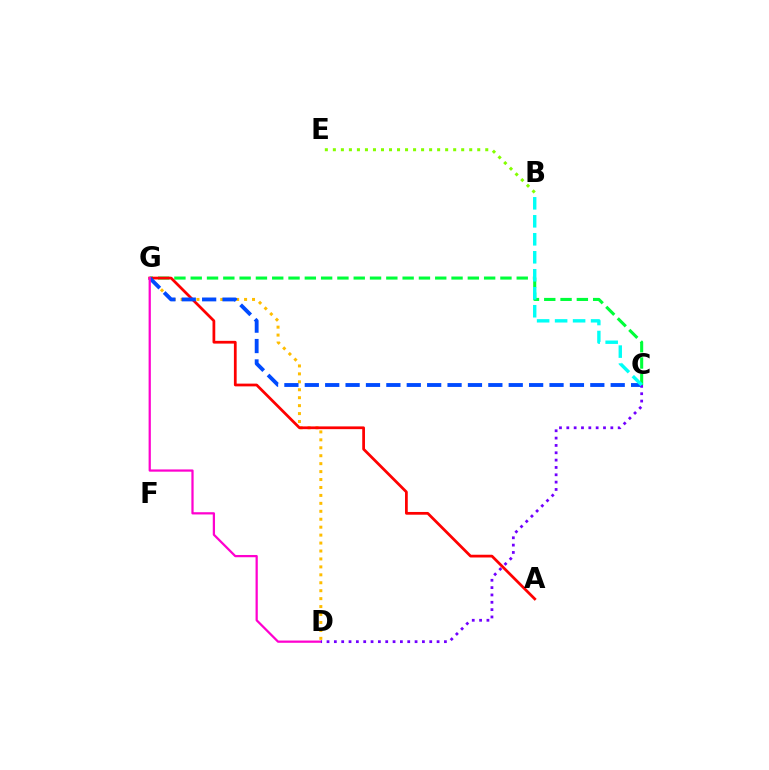{('C', 'G'): [{'color': '#00ff39', 'line_style': 'dashed', 'thickness': 2.21}, {'color': '#004bff', 'line_style': 'dashed', 'thickness': 2.77}], ('D', 'G'): [{'color': '#ffbd00', 'line_style': 'dotted', 'thickness': 2.16}, {'color': '#ff00cf', 'line_style': 'solid', 'thickness': 1.62}], ('A', 'G'): [{'color': '#ff0000', 'line_style': 'solid', 'thickness': 1.98}], ('C', 'D'): [{'color': '#7200ff', 'line_style': 'dotted', 'thickness': 1.99}], ('B', 'C'): [{'color': '#00fff6', 'line_style': 'dashed', 'thickness': 2.44}], ('B', 'E'): [{'color': '#84ff00', 'line_style': 'dotted', 'thickness': 2.18}]}